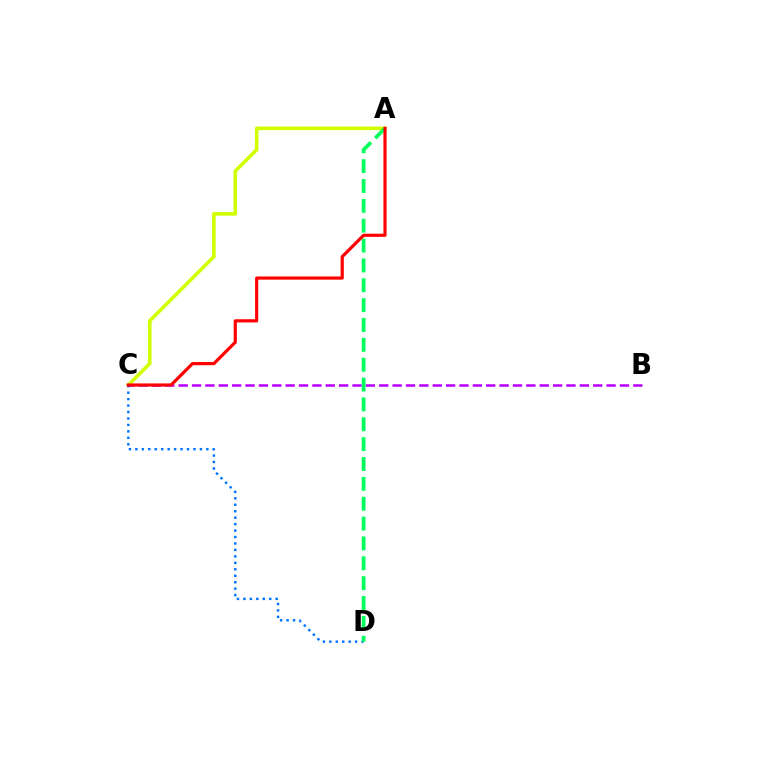{('A', 'C'): [{'color': '#d1ff00', 'line_style': 'solid', 'thickness': 2.6}, {'color': '#ff0000', 'line_style': 'solid', 'thickness': 2.29}], ('B', 'C'): [{'color': '#b900ff', 'line_style': 'dashed', 'thickness': 1.82}], ('C', 'D'): [{'color': '#0074ff', 'line_style': 'dotted', 'thickness': 1.75}], ('A', 'D'): [{'color': '#00ff5c', 'line_style': 'dashed', 'thickness': 2.7}]}